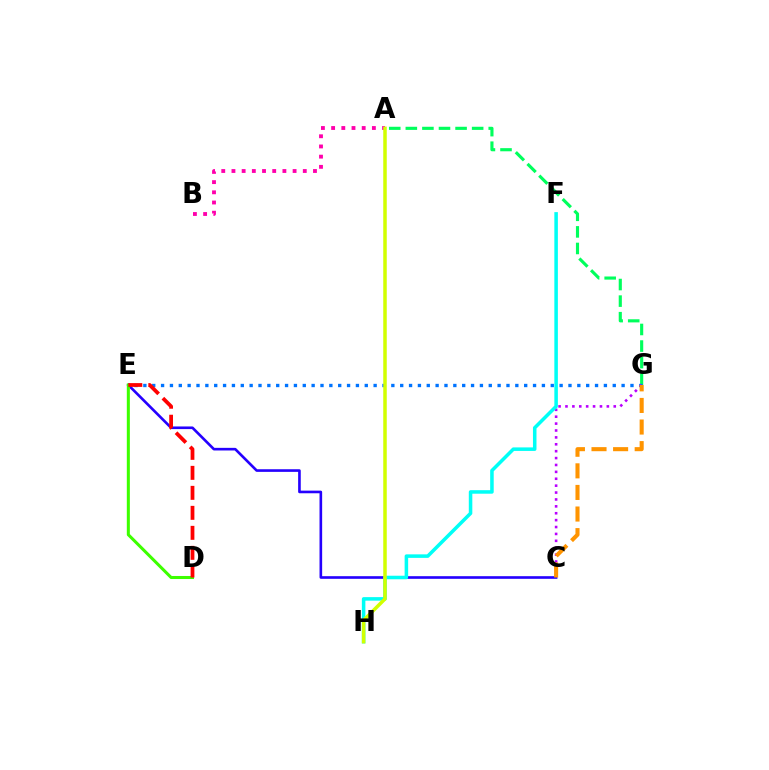{('A', 'G'): [{'color': '#00ff5c', 'line_style': 'dashed', 'thickness': 2.25}], ('E', 'G'): [{'color': '#0074ff', 'line_style': 'dotted', 'thickness': 2.41}], ('C', 'E'): [{'color': '#2500ff', 'line_style': 'solid', 'thickness': 1.9}], ('D', 'E'): [{'color': '#3dff00', 'line_style': 'solid', 'thickness': 2.19}, {'color': '#ff0000', 'line_style': 'dashed', 'thickness': 2.72}], ('C', 'G'): [{'color': '#b900ff', 'line_style': 'dotted', 'thickness': 1.87}, {'color': '#ff9400', 'line_style': 'dashed', 'thickness': 2.93}], ('F', 'H'): [{'color': '#00fff6', 'line_style': 'solid', 'thickness': 2.54}], ('A', 'B'): [{'color': '#ff00ac', 'line_style': 'dotted', 'thickness': 2.77}], ('A', 'H'): [{'color': '#d1ff00', 'line_style': 'solid', 'thickness': 2.53}]}